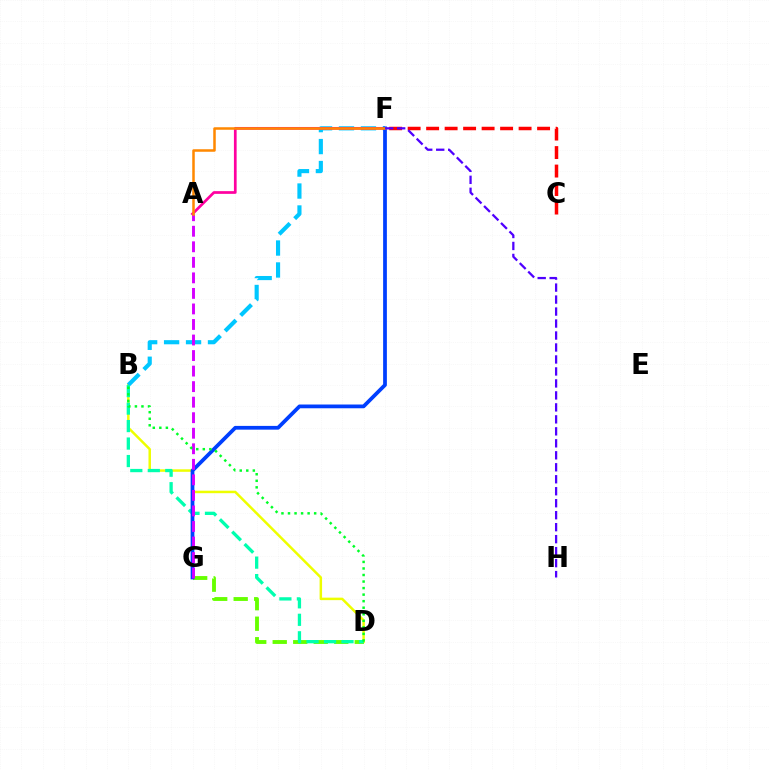{('B', 'D'): [{'color': '#eeff00', 'line_style': 'solid', 'thickness': 1.79}, {'color': '#00ffaf', 'line_style': 'dashed', 'thickness': 2.38}, {'color': '#00ff27', 'line_style': 'dotted', 'thickness': 1.78}], ('B', 'F'): [{'color': '#00c7ff', 'line_style': 'dashed', 'thickness': 2.98}], ('D', 'G'): [{'color': '#66ff00', 'line_style': 'dashed', 'thickness': 2.79}], ('A', 'F'): [{'color': '#ff00a0', 'line_style': 'solid', 'thickness': 1.95}, {'color': '#ff8800', 'line_style': 'solid', 'thickness': 1.81}], ('F', 'G'): [{'color': '#003fff', 'line_style': 'solid', 'thickness': 2.7}], ('A', 'G'): [{'color': '#d600ff', 'line_style': 'dashed', 'thickness': 2.11}], ('C', 'F'): [{'color': '#ff0000', 'line_style': 'dashed', 'thickness': 2.51}], ('F', 'H'): [{'color': '#4f00ff', 'line_style': 'dashed', 'thickness': 1.63}]}